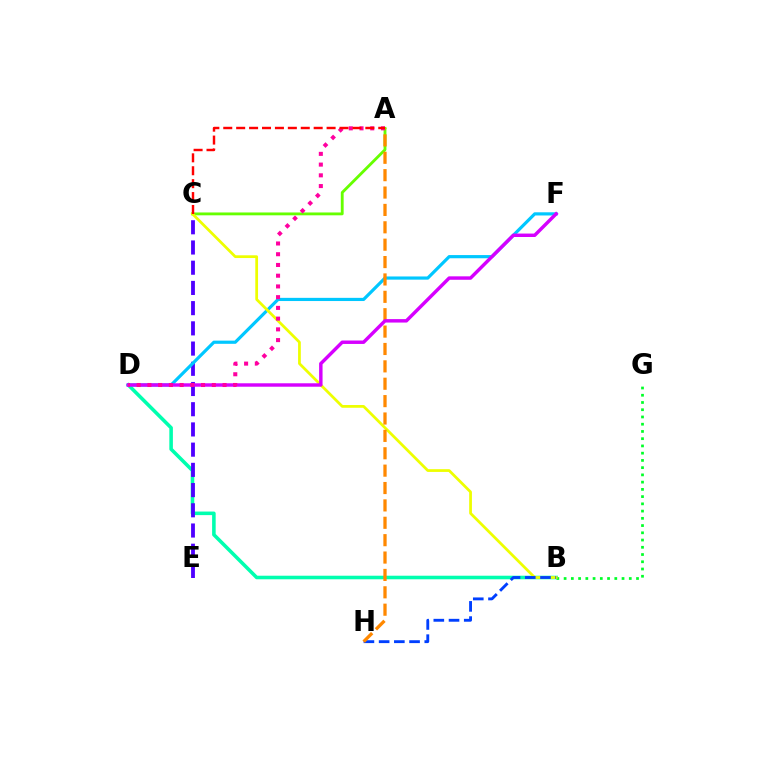{('B', 'D'): [{'color': '#00ffaf', 'line_style': 'solid', 'thickness': 2.57}], ('C', 'E'): [{'color': '#4f00ff', 'line_style': 'dashed', 'thickness': 2.75}], ('D', 'F'): [{'color': '#00c7ff', 'line_style': 'solid', 'thickness': 2.29}, {'color': '#d600ff', 'line_style': 'solid', 'thickness': 2.48}], ('A', 'C'): [{'color': '#66ff00', 'line_style': 'solid', 'thickness': 2.05}, {'color': '#ff0000', 'line_style': 'dashed', 'thickness': 1.75}], ('B', 'G'): [{'color': '#00ff27', 'line_style': 'dotted', 'thickness': 1.97}], ('B', 'C'): [{'color': '#eeff00', 'line_style': 'solid', 'thickness': 1.98}], ('B', 'H'): [{'color': '#003fff', 'line_style': 'dashed', 'thickness': 2.07}], ('A', 'H'): [{'color': '#ff8800', 'line_style': 'dashed', 'thickness': 2.36}], ('A', 'D'): [{'color': '#ff00a0', 'line_style': 'dotted', 'thickness': 2.92}]}